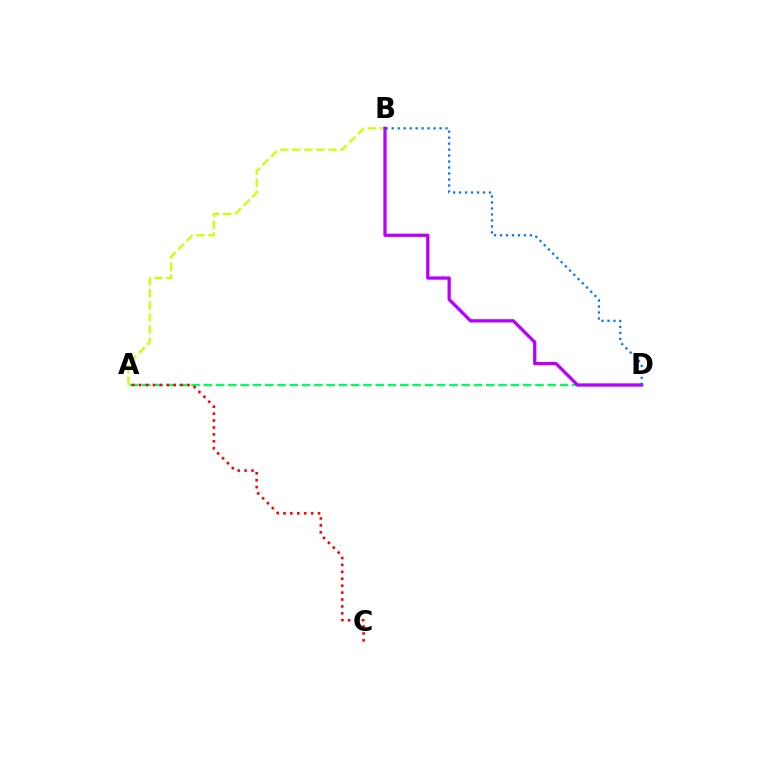{('A', 'B'): [{'color': '#d1ff00', 'line_style': 'dashed', 'thickness': 1.63}], ('A', 'D'): [{'color': '#00ff5c', 'line_style': 'dashed', 'thickness': 1.67}], ('A', 'C'): [{'color': '#ff0000', 'line_style': 'dotted', 'thickness': 1.88}], ('B', 'D'): [{'color': '#b900ff', 'line_style': 'solid', 'thickness': 2.35}, {'color': '#0074ff', 'line_style': 'dotted', 'thickness': 1.62}]}